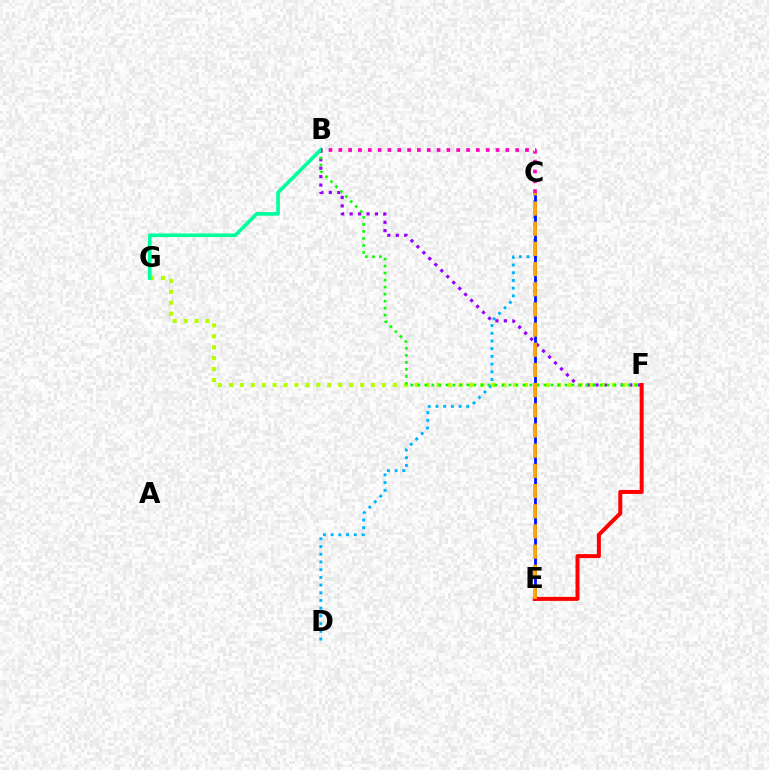{('C', 'D'): [{'color': '#00b5ff', 'line_style': 'dotted', 'thickness': 2.09}], ('B', 'F'): [{'color': '#9b00ff', 'line_style': 'dotted', 'thickness': 2.29}, {'color': '#08ff00', 'line_style': 'dotted', 'thickness': 1.9}], ('C', 'E'): [{'color': '#0010ff', 'line_style': 'solid', 'thickness': 2.0}, {'color': '#ffa500', 'line_style': 'dashed', 'thickness': 2.74}], ('F', 'G'): [{'color': '#b3ff00', 'line_style': 'dotted', 'thickness': 2.97}], ('B', 'G'): [{'color': '#00ff9d', 'line_style': 'solid', 'thickness': 2.61}], ('E', 'F'): [{'color': '#ff0000', 'line_style': 'solid', 'thickness': 2.88}], ('B', 'C'): [{'color': '#ff00bd', 'line_style': 'dotted', 'thickness': 2.67}]}